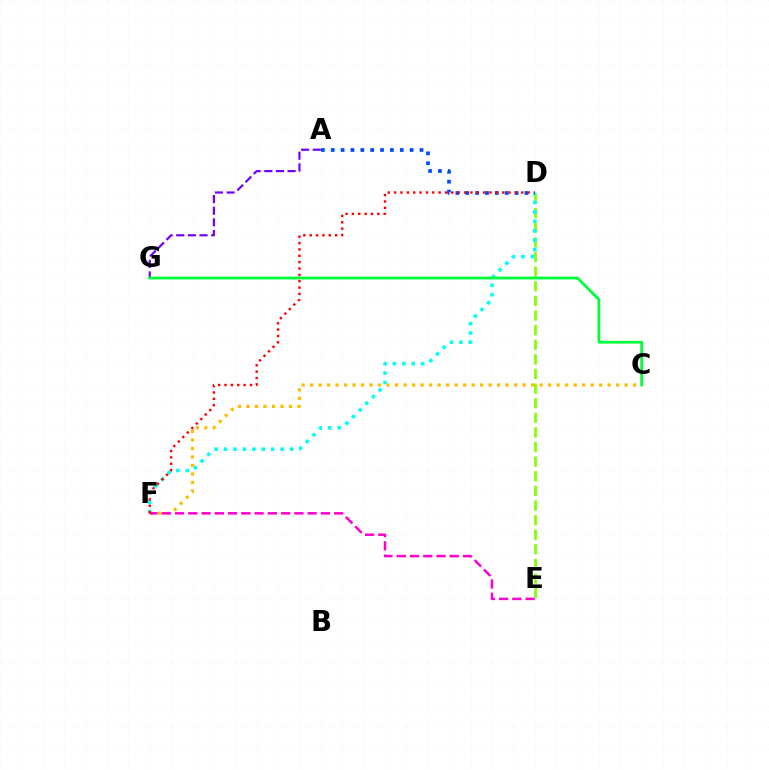{('D', 'E'): [{'color': '#84ff00', 'line_style': 'dashed', 'thickness': 1.99}], ('D', 'F'): [{'color': '#00fff6', 'line_style': 'dotted', 'thickness': 2.56}, {'color': '#ff0000', 'line_style': 'dotted', 'thickness': 1.73}], ('C', 'F'): [{'color': '#ffbd00', 'line_style': 'dotted', 'thickness': 2.31}], ('E', 'F'): [{'color': '#ff00cf', 'line_style': 'dashed', 'thickness': 1.8}], ('A', 'D'): [{'color': '#004bff', 'line_style': 'dotted', 'thickness': 2.68}], ('A', 'G'): [{'color': '#7200ff', 'line_style': 'dashed', 'thickness': 1.58}], ('C', 'G'): [{'color': '#00ff39', 'line_style': 'solid', 'thickness': 2.0}]}